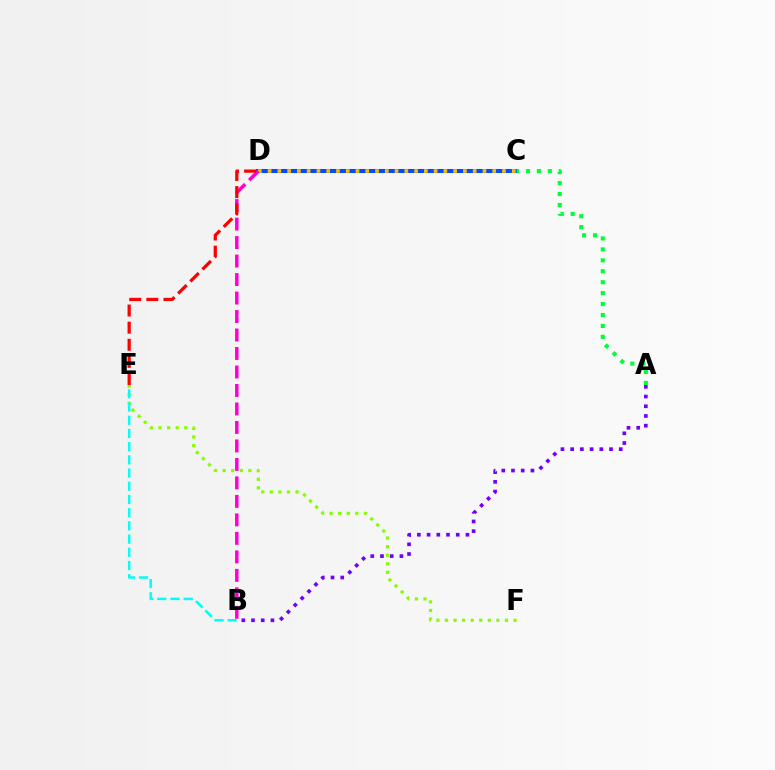{('E', 'F'): [{'color': '#84ff00', 'line_style': 'dotted', 'thickness': 2.33}], ('C', 'D'): [{'color': '#004bff', 'line_style': 'solid', 'thickness': 2.91}, {'color': '#ffbd00', 'line_style': 'dotted', 'thickness': 2.65}], ('A', 'B'): [{'color': '#7200ff', 'line_style': 'dotted', 'thickness': 2.64}], ('A', 'C'): [{'color': '#00ff39', 'line_style': 'dotted', 'thickness': 2.97}], ('B', 'E'): [{'color': '#00fff6', 'line_style': 'dashed', 'thickness': 1.79}], ('B', 'D'): [{'color': '#ff00cf', 'line_style': 'dashed', 'thickness': 2.51}], ('D', 'E'): [{'color': '#ff0000', 'line_style': 'dashed', 'thickness': 2.33}]}